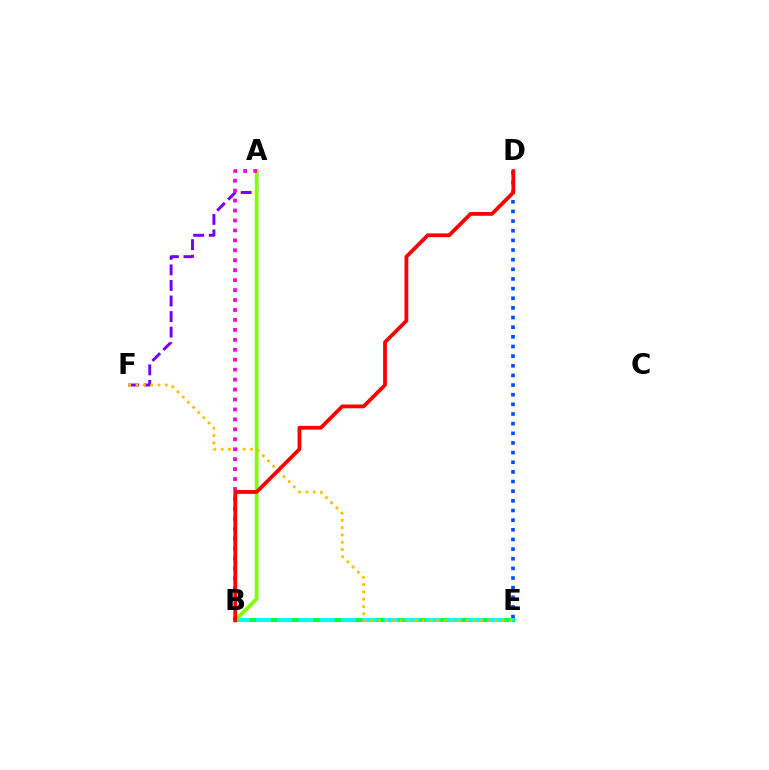{('A', 'F'): [{'color': '#7200ff', 'line_style': 'dashed', 'thickness': 2.11}], ('D', 'E'): [{'color': '#004bff', 'line_style': 'dotted', 'thickness': 2.62}], ('B', 'E'): [{'color': '#00ff39', 'line_style': 'solid', 'thickness': 2.82}, {'color': '#00fff6', 'line_style': 'dashed', 'thickness': 2.88}], ('A', 'B'): [{'color': '#84ff00', 'line_style': 'solid', 'thickness': 2.71}, {'color': '#ff00cf', 'line_style': 'dotted', 'thickness': 2.7}], ('E', 'F'): [{'color': '#ffbd00', 'line_style': 'dotted', 'thickness': 1.99}], ('B', 'D'): [{'color': '#ff0000', 'line_style': 'solid', 'thickness': 2.72}]}